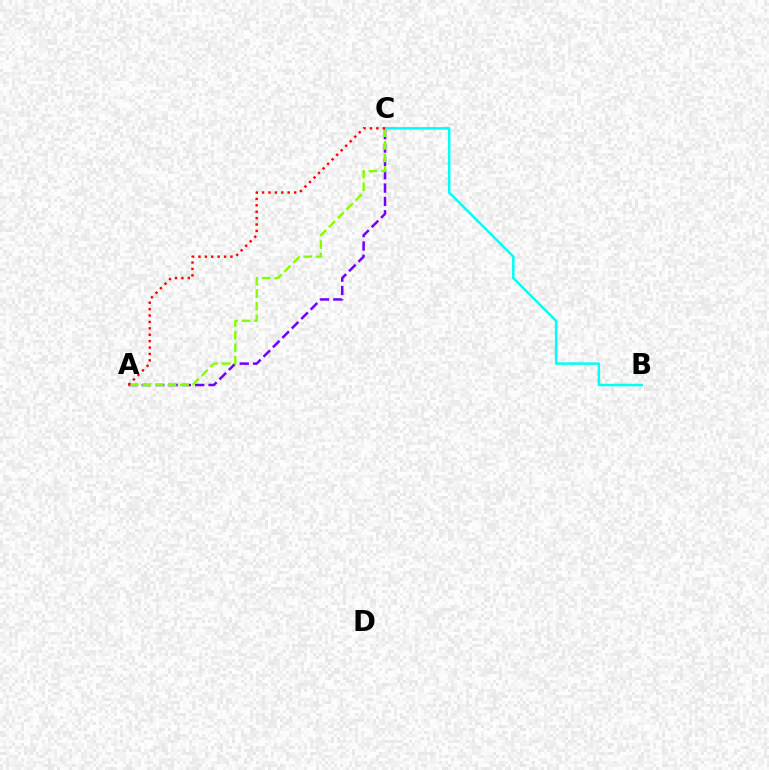{('A', 'C'): [{'color': '#7200ff', 'line_style': 'dashed', 'thickness': 1.81}, {'color': '#84ff00', 'line_style': 'dashed', 'thickness': 1.71}, {'color': '#ff0000', 'line_style': 'dotted', 'thickness': 1.74}], ('B', 'C'): [{'color': '#00fff6', 'line_style': 'solid', 'thickness': 1.8}]}